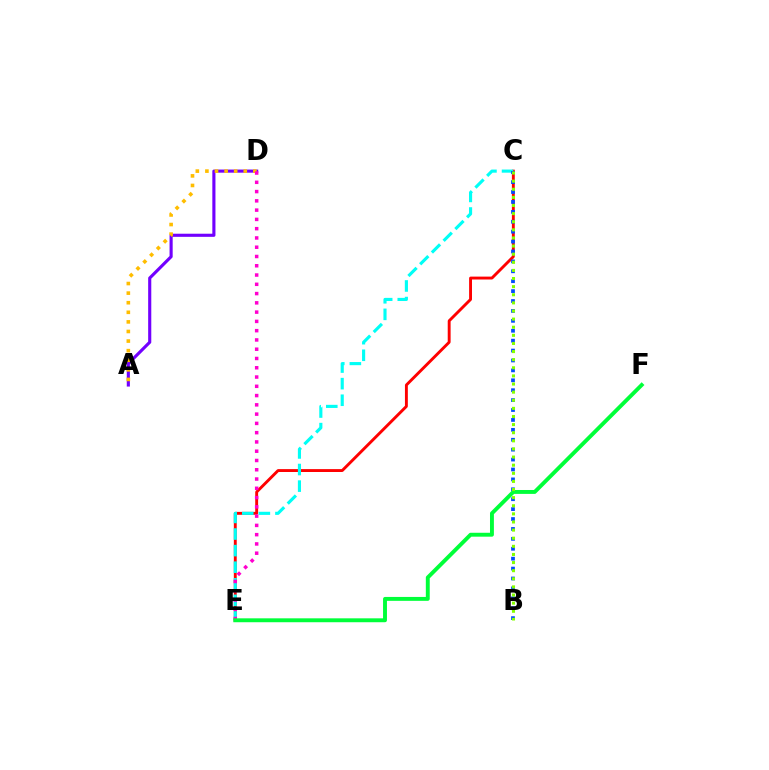{('A', 'D'): [{'color': '#7200ff', 'line_style': 'solid', 'thickness': 2.25}, {'color': '#ffbd00', 'line_style': 'dotted', 'thickness': 2.61}], ('C', 'E'): [{'color': '#ff0000', 'line_style': 'solid', 'thickness': 2.08}, {'color': '#00fff6', 'line_style': 'dashed', 'thickness': 2.25}], ('B', 'C'): [{'color': '#004bff', 'line_style': 'dotted', 'thickness': 2.69}, {'color': '#84ff00', 'line_style': 'dotted', 'thickness': 2.2}], ('D', 'E'): [{'color': '#ff00cf', 'line_style': 'dotted', 'thickness': 2.52}], ('E', 'F'): [{'color': '#00ff39', 'line_style': 'solid', 'thickness': 2.81}]}